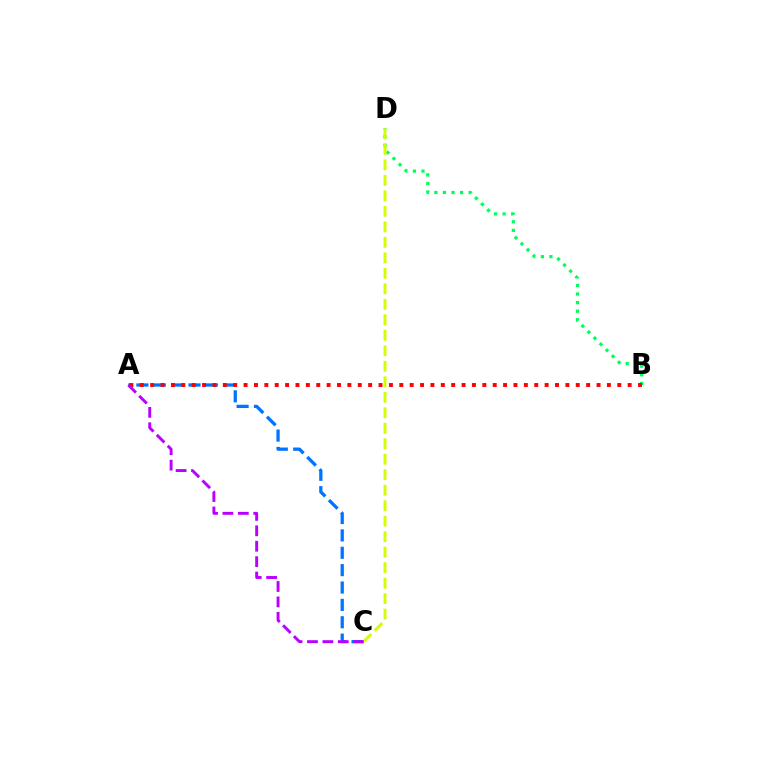{('A', 'C'): [{'color': '#0074ff', 'line_style': 'dashed', 'thickness': 2.36}, {'color': '#b900ff', 'line_style': 'dashed', 'thickness': 2.09}], ('B', 'D'): [{'color': '#00ff5c', 'line_style': 'dotted', 'thickness': 2.33}], ('C', 'D'): [{'color': '#d1ff00', 'line_style': 'dashed', 'thickness': 2.1}], ('A', 'B'): [{'color': '#ff0000', 'line_style': 'dotted', 'thickness': 2.82}]}